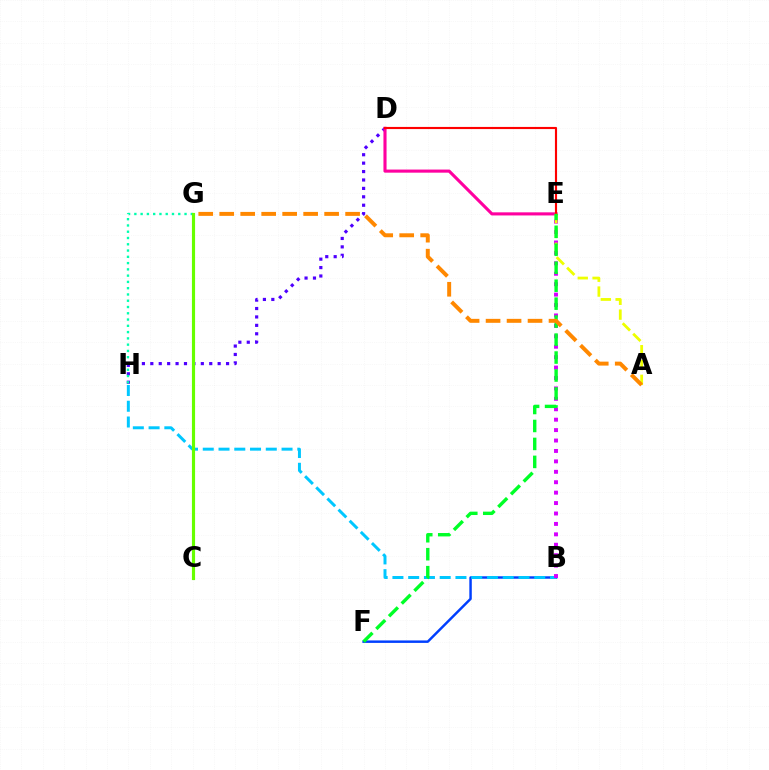{('B', 'F'): [{'color': '#003fff', 'line_style': 'solid', 'thickness': 1.77}], ('D', 'H'): [{'color': '#4f00ff', 'line_style': 'dotted', 'thickness': 2.29}], ('D', 'E'): [{'color': '#ff00a0', 'line_style': 'solid', 'thickness': 2.24}, {'color': '#ff0000', 'line_style': 'solid', 'thickness': 1.54}], ('B', 'H'): [{'color': '#00c7ff', 'line_style': 'dashed', 'thickness': 2.14}], ('B', 'E'): [{'color': '#d600ff', 'line_style': 'dotted', 'thickness': 2.83}], ('A', 'E'): [{'color': '#eeff00', 'line_style': 'dashed', 'thickness': 2.01}], ('G', 'H'): [{'color': '#00ffaf', 'line_style': 'dotted', 'thickness': 1.7}], ('E', 'F'): [{'color': '#00ff27', 'line_style': 'dashed', 'thickness': 2.44}], ('C', 'G'): [{'color': '#66ff00', 'line_style': 'solid', 'thickness': 2.27}], ('A', 'G'): [{'color': '#ff8800', 'line_style': 'dashed', 'thickness': 2.85}]}